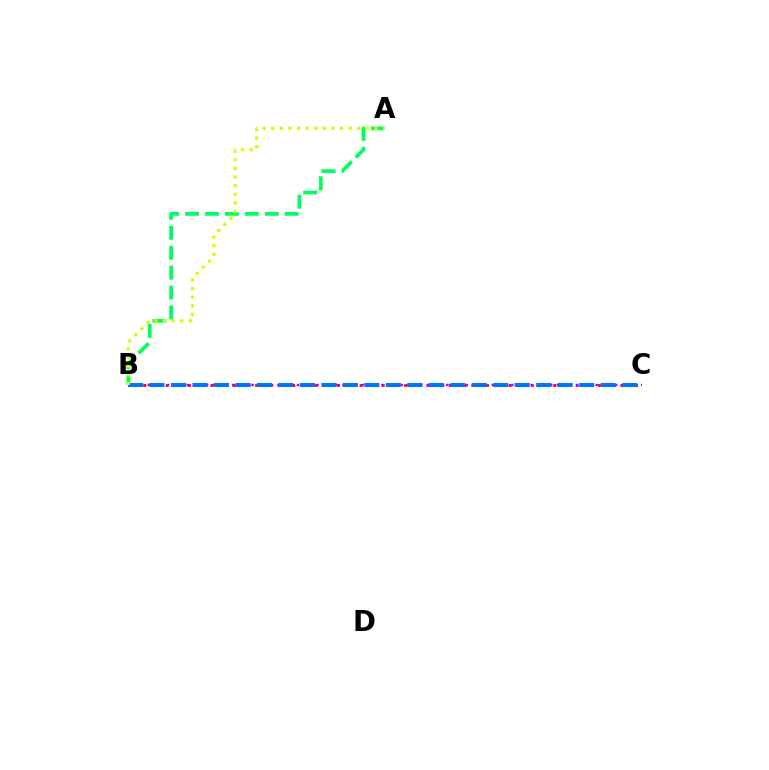{('A', 'B'): [{'color': '#00ff5c', 'line_style': 'dashed', 'thickness': 2.71}, {'color': '#d1ff00', 'line_style': 'dotted', 'thickness': 2.34}], ('B', 'C'): [{'color': '#ff0000', 'line_style': 'dotted', 'thickness': 2.02}, {'color': '#b900ff', 'line_style': 'dotted', 'thickness': 1.76}, {'color': '#0074ff', 'line_style': 'dashed', 'thickness': 2.92}]}